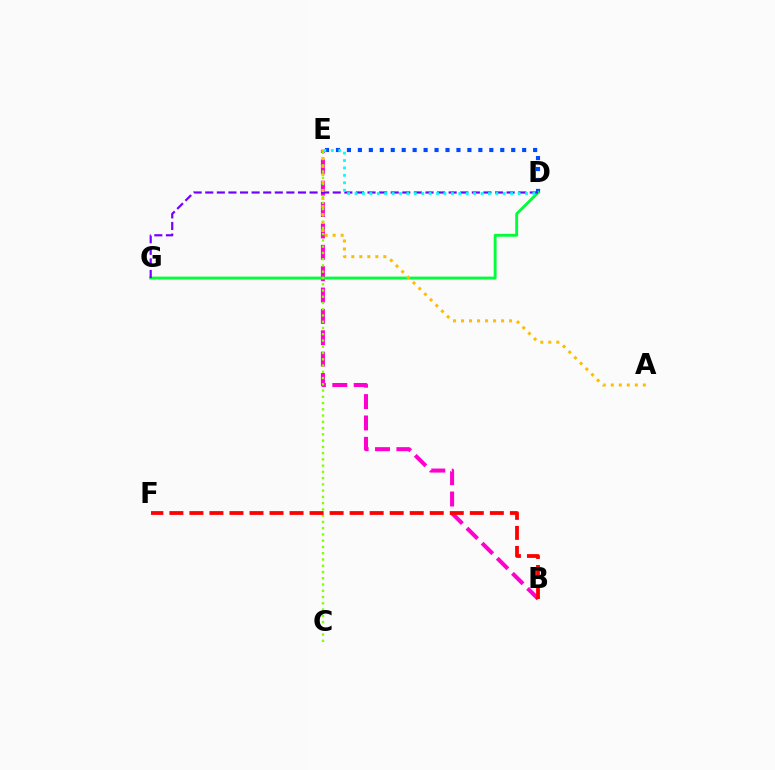{('B', 'E'): [{'color': '#ff00cf', 'line_style': 'dashed', 'thickness': 2.9}], ('D', 'E'): [{'color': '#004bff', 'line_style': 'dotted', 'thickness': 2.98}, {'color': '#00fff6', 'line_style': 'dotted', 'thickness': 2.01}], ('D', 'G'): [{'color': '#00ff39', 'line_style': 'solid', 'thickness': 2.08}, {'color': '#7200ff', 'line_style': 'dashed', 'thickness': 1.57}], ('C', 'E'): [{'color': '#84ff00', 'line_style': 'dotted', 'thickness': 1.7}], ('B', 'F'): [{'color': '#ff0000', 'line_style': 'dashed', 'thickness': 2.72}], ('A', 'E'): [{'color': '#ffbd00', 'line_style': 'dotted', 'thickness': 2.18}]}